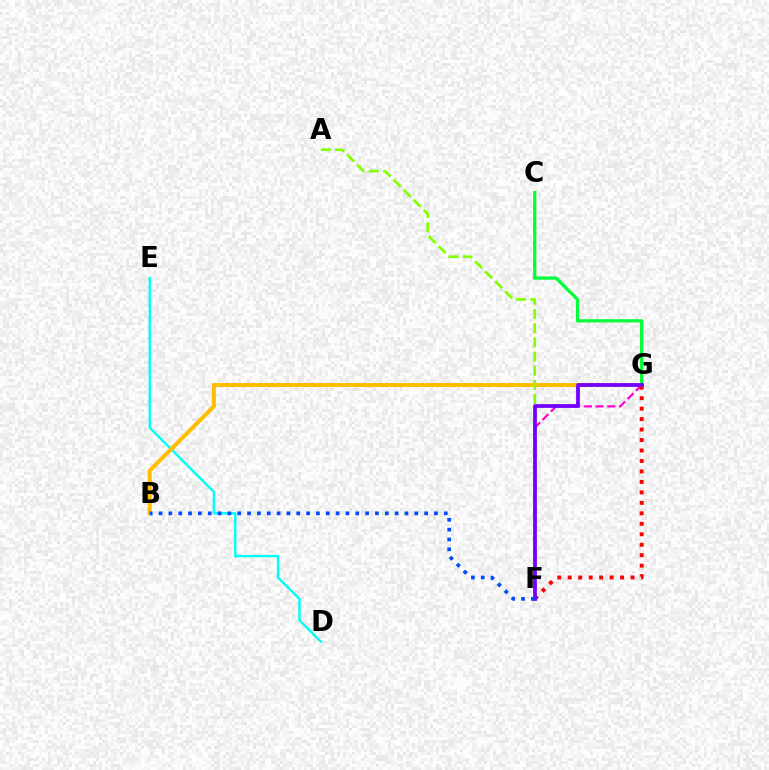{('D', 'E'): [{'color': '#00fff6', 'line_style': 'solid', 'thickness': 1.74}], ('B', 'G'): [{'color': '#ffbd00', 'line_style': 'solid', 'thickness': 2.85}], ('F', 'G'): [{'color': '#ff00cf', 'line_style': 'dashed', 'thickness': 1.59}, {'color': '#ff0000', 'line_style': 'dotted', 'thickness': 2.84}, {'color': '#7200ff', 'line_style': 'solid', 'thickness': 2.7}], ('A', 'F'): [{'color': '#84ff00', 'line_style': 'dashed', 'thickness': 1.93}], ('C', 'G'): [{'color': '#00ff39', 'line_style': 'solid', 'thickness': 2.34}], ('B', 'F'): [{'color': '#004bff', 'line_style': 'dotted', 'thickness': 2.67}]}